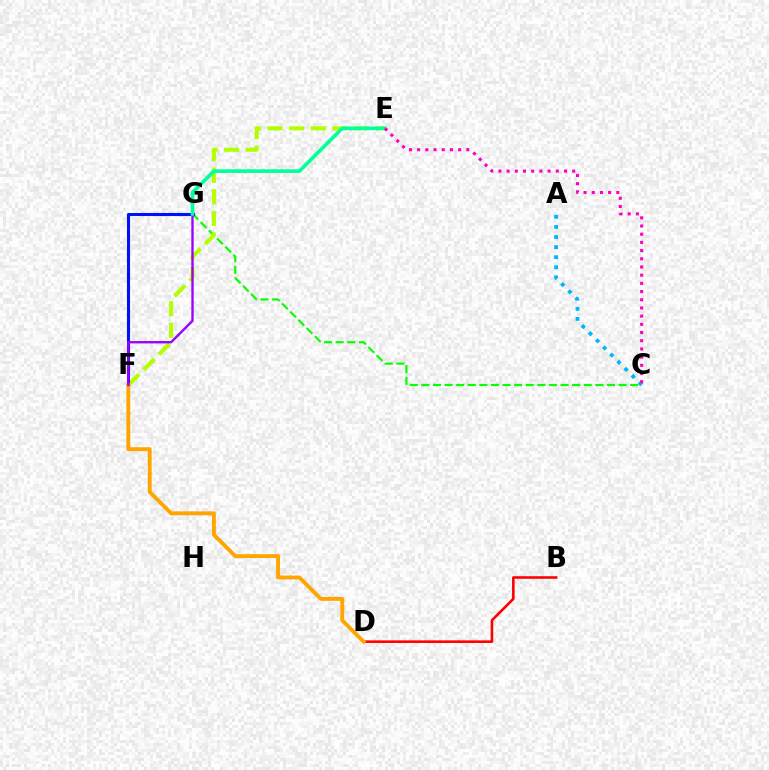{('C', 'G'): [{'color': '#08ff00', 'line_style': 'dashed', 'thickness': 1.58}], ('B', 'D'): [{'color': '#ff0000', 'line_style': 'solid', 'thickness': 1.86}], ('E', 'F'): [{'color': '#b3ff00', 'line_style': 'dashed', 'thickness': 2.94}], ('F', 'G'): [{'color': '#0010ff', 'line_style': 'solid', 'thickness': 2.21}, {'color': '#9b00ff', 'line_style': 'solid', 'thickness': 1.69}], ('A', 'C'): [{'color': '#00b5ff', 'line_style': 'dotted', 'thickness': 2.74}], ('D', 'F'): [{'color': '#ffa500', 'line_style': 'solid', 'thickness': 2.8}], ('E', 'G'): [{'color': '#00ff9d', 'line_style': 'solid', 'thickness': 2.61}], ('C', 'E'): [{'color': '#ff00bd', 'line_style': 'dotted', 'thickness': 2.23}]}